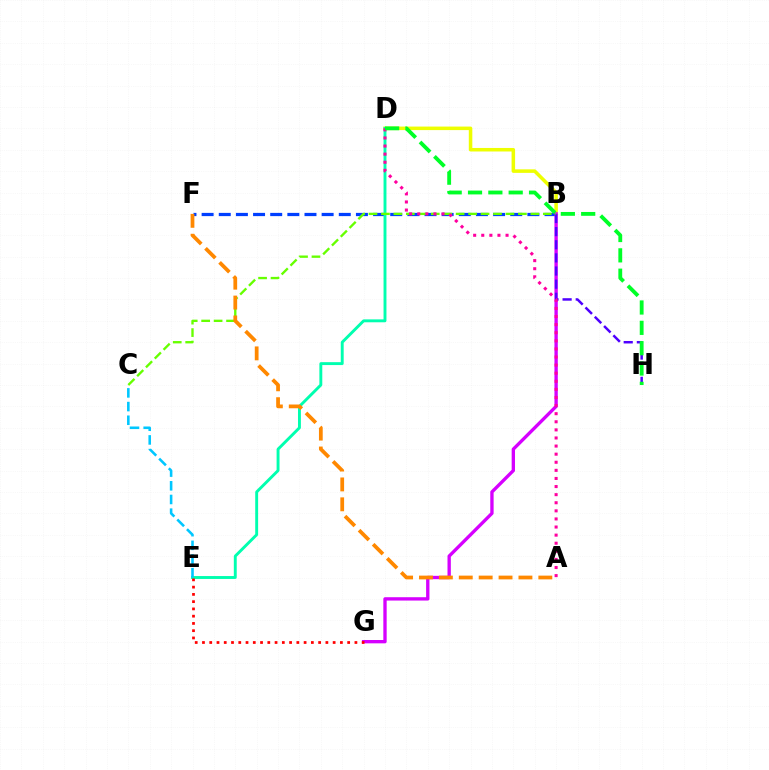{('B', 'D'): [{'color': '#eeff00', 'line_style': 'solid', 'thickness': 2.54}], ('B', 'F'): [{'color': '#003fff', 'line_style': 'dashed', 'thickness': 2.33}], ('D', 'E'): [{'color': '#00ffaf', 'line_style': 'solid', 'thickness': 2.09}], ('B', 'G'): [{'color': '#d600ff', 'line_style': 'solid', 'thickness': 2.4}], ('B', 'H'): [{'color': '#4f00ff', 'line_style': 'dashed', 'thickness': 1.78}], ('B', 'C'): [{'color': '#66ff00', 'line_style': 'dashed', 'thickness': 1.69}], ('A', 'F'): [{'color': '#ff8800', 'line_style': 'dashed', 'thickness': 2.7}], ('C', 'E'): [{'color': '#00c7ff', 'line_style': 'dashed', 'thickness': 1.86}], ('A', 'D'): [{'color': '#ff00a0', 'line_style': 'dotted', 'thickness': 2.2}], ('D', 'H'): [{'color': '#00ff27', 'line_style': 'dashed', 'thickness': 2.76}], ('E', 'G'): [{'color': '#ff0000', 'line_style': 'dotted', 'thickness': 1.97}]}